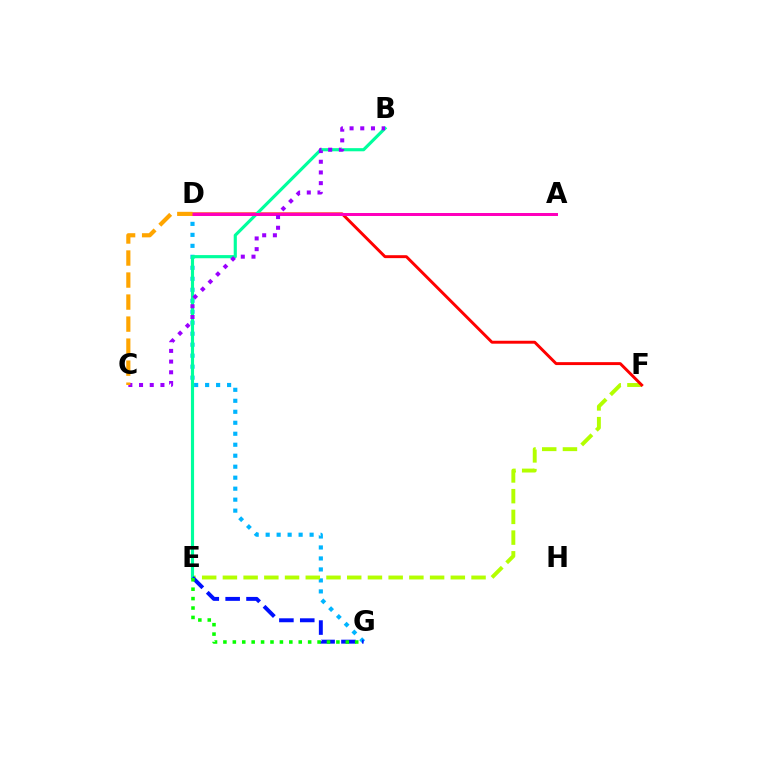{('D', 'G'): [{'color': '#00b5ff', 'line_style': 'dotted', 'thickness': 2.98}], ('E', 'F'): [{'color': '#b3ff00', 'line_style': 'dashed', 'thickness': 2.81}], ('D', 'F'): [{'color': '#ff0000', 'line_style': 'solid', 'thickness': 2.11}], ('B', 'E'): [{'color': '#00ff9d', 'line_style': 'solid', 'thickness': 2.26}], ('A', 'D'): [{'color': '#ff00bd', 'line_style': 'solid', 'thickness': 2.16}], ('E', 'G'): [{'color': '#0010ff', 'line_style': 'dashed', 'thickness': 2.83}, {'color': '#08ff00', 'line_style': 'dotted', 'thickness': 2.56}], ('B', 'C'): [{'color': '#9b00ff', 'line_style': 'dotted', 'thickness': 2.91}], ('C', 'D'): [{'color': '#ffa500', 'line_style': 'dashed', 'thickness': 2.99}]}